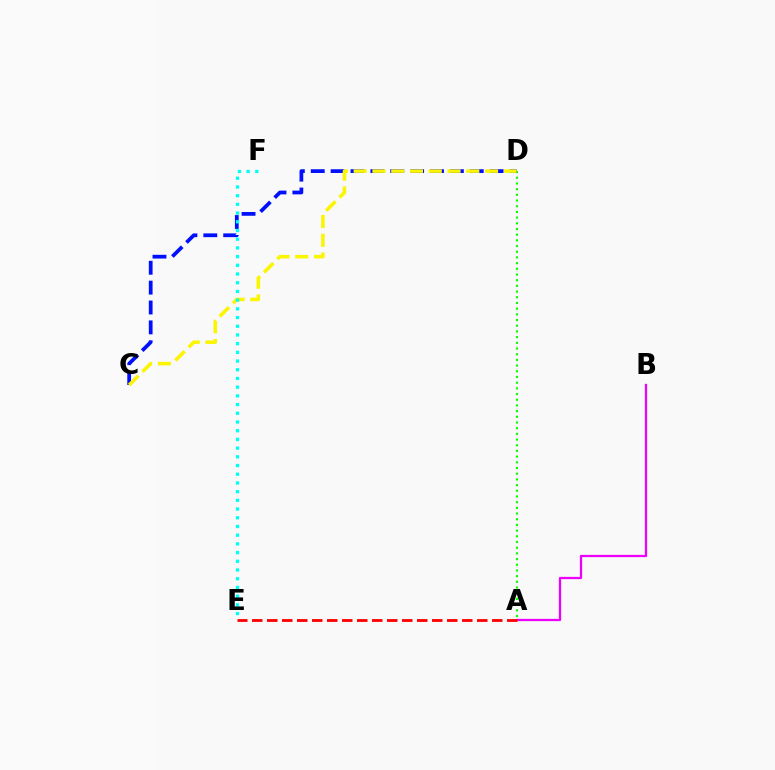{('A', 'B'): [{'color': '#ee00ff', 'line_style': 'solid', 'thickness': 1.63}], ('A', 'D'): [{'color': '#08ff00', 'line_style': 'dotted', 'thickness': 1.55}], ('C', 'D'): [{'color': '#0010ff', 'line_style': 'dashed', 'thickness': 2.7}, {'color': '#fcf500', 'line_style': 'dashed', 'thickness': 2.55}], ('A', 'E'): [{'color': '#ff0000', 'line_style': 'dashed', 'thickness': 2.04}], ('E', 'F'): [{'color': '#00fff6', 'line_style': 'dotted', 'thickness': 2.37}]}